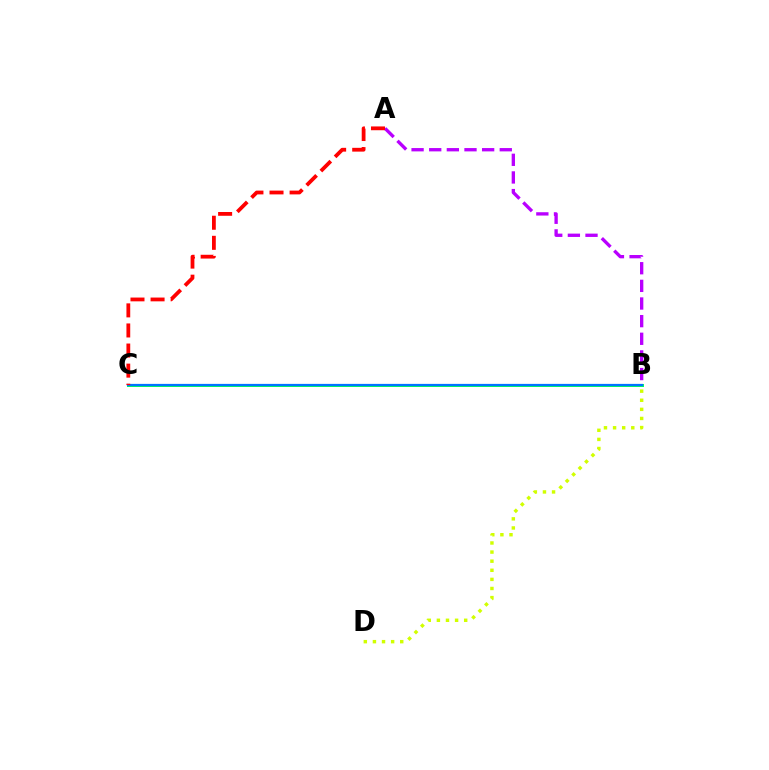{('B', 'C'): [{'color': '#00ff5c', 'line_style': 'solid', 'thickness': 2.15}, {'color': '#0074ff', 'line_style': 'solid', 'thickness': 1.61}], ('B', 'D'): [{'color': '#d1ff00', 'line_style': 'dotted', 'thickness': 2.47}], ('A', 'B'): [{'color': '#b900ff', 'line_style': 'dashed', 'thickness': 2.4}], ('A', 'C'): [{'color': '#ff0000', 'line_style': 'dashed', 'thickness': 2.73}]}